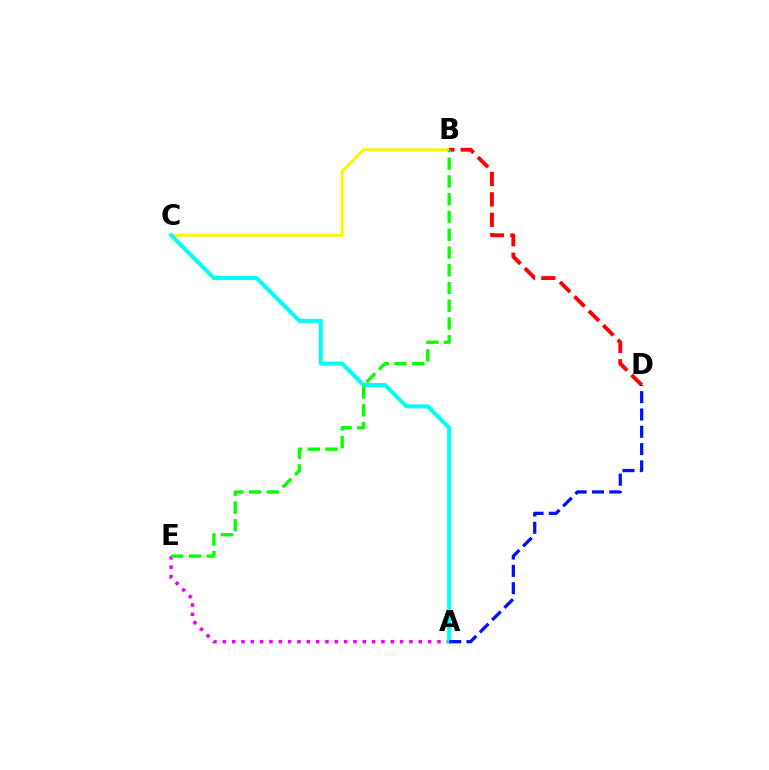{('A', 'E'): [{'color': '#ee00ff', 'line_style': 'dotted', 'thickness': 2.54}], ('B', 'C'): [{'color': '#fcf500', 'line_style': 'solid', 'thickness': 2.03}], ('A', 'C'): [{'color': '#00fff6', 'line_style': 'solid', 'thickness': 2.91}], ('B', 'D'): [{'color': '#ff0000', 'line_style': 'dashed', 'thickness': 2.78}], ('A', 'D'): [{'color': '#0010ff', 'line_style': 'dashed', 'thickness': 2.35}], ('B', 'E'): [{'color': '#08ff00', 'line_style': 'dashed', 'thickness': 2.41}]}